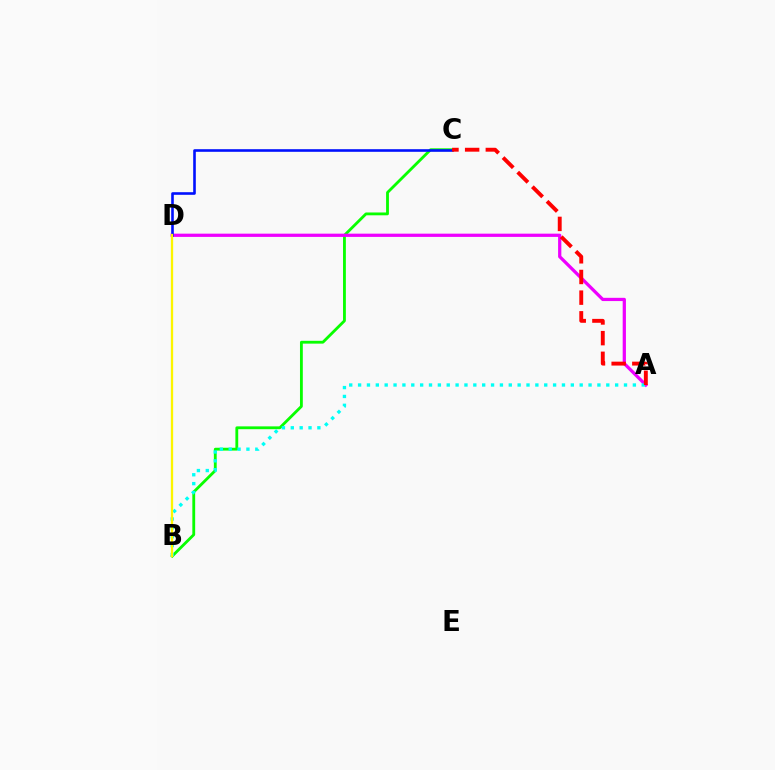{('B', 'C'): [{'color': '#08ff00', 'line_style': 'solid', 'thickness': 2.03}], ('A', 'D'): [{'color': '#ee00ff', 'line_style': 'solid', 'thickness': 2.34}], ('C', 'D'): [{'color': '#0010ff', 'line_style': 'solid', 'thickness': 1.88}], ('A', 'B'): [{'color': '#00fff6', 'line_style': 'dotted', 'thickness': 2.41}], ('A', 'C'): [{'color': '#ff0000', 'line_style': 'dashed', 'thickness': 2.81}], ('B', 'D'): [{'color': '#fcf500', 'line_style': 'solid', 'thickness': 1.66}]}